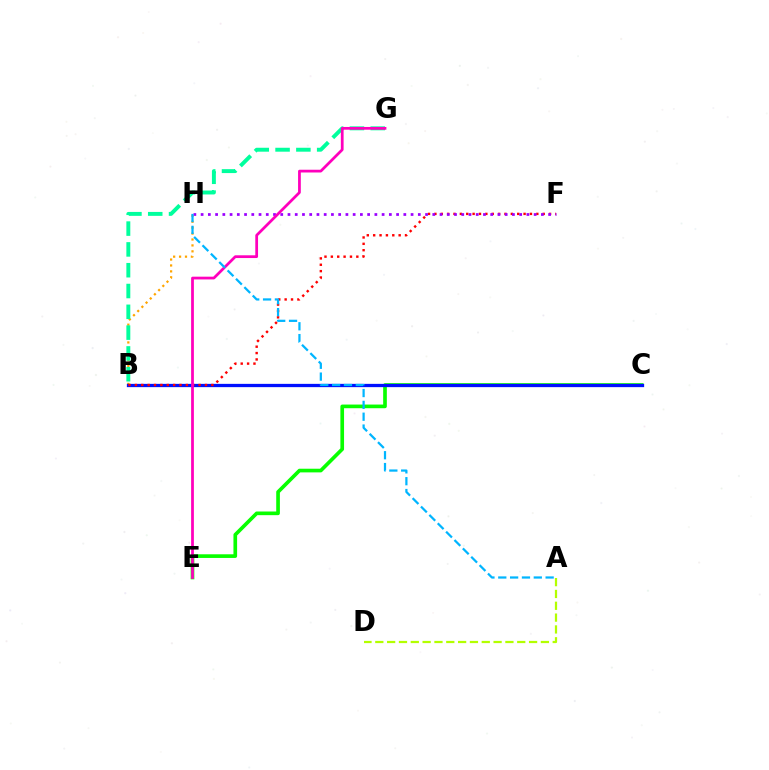{('B', 'H'): [{'color': '#ffa500', 'line_style': 'dotted', 'thickness': 1.61}], ('C', 'E'): [{'color': '#08ff00', 'line_style': 'solid', 'thickness': 2.64}], ('B', 'G'): [{'color': '#00ff9d', 'line_style': 'dashed', 'thickness': 2.83}], ('B', 'C'): [{'color': '#0010ff', 'line_style': 'solid', 'thickness': 2.36}], ('B', 'F'): [{'color': '#ff0000', 'line_style': 'dotted', 'thickness': 1.73}], ('A', 'D'): [{'color': '#b3ff00', 'line_style': 'dashed', 'thickness': 1.61}], ('F', 'H'): [{'color': '#9b00ff', 'line_style': 'dotted', 'thickness': 1.97}], ('E', 'G'): [{'color': '#ff00bd', 'line_style': 'solid', 'thickness': 1.98}], ('A', 'H'): [{'color': '#00b5ff', 'line_style': 'dashed', 'thickness': 1.61}]}